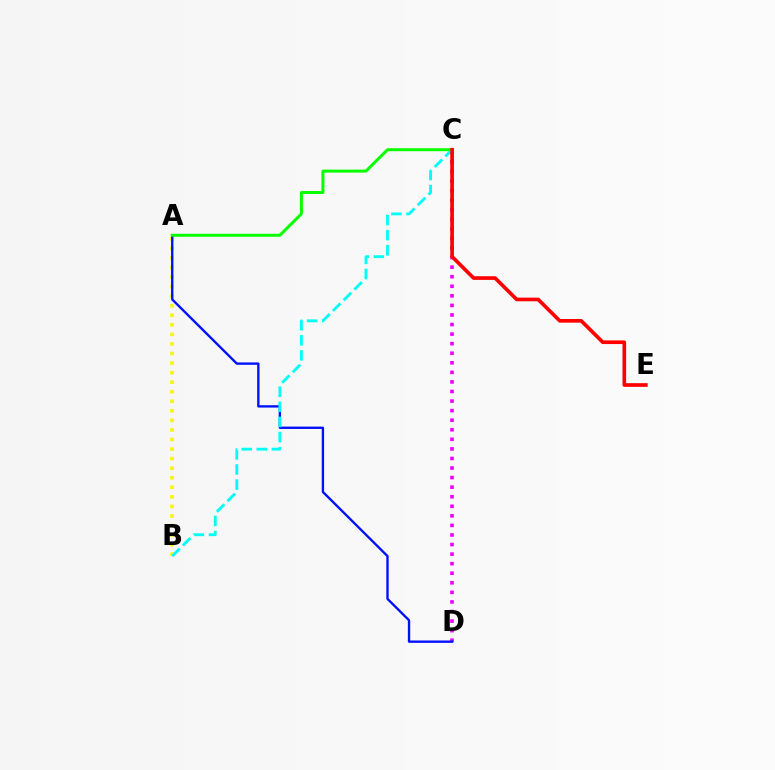{('C', 'D'): [{'color': '#ee00ff', 'line_style': 'dotted', 'thickness': 2.6}], ('A', 'B'): [{'color': '#fcf500', 'line_style': 'dotted', 'thickness': 2.6}], ('A', 'D'): [{'color': '#0010ff', 'line_style': 'solid', 'thickness': 1.7}], ('B', 'C'): [{'color': '#00fff6', 'line_style': 'dashed', 'thickness': 2.05}], ('A', 'C'): [{'color': '#08ff00', 'line_style': 'solid', 'thickness': 2.16}], ('C', 'E'): [{'color': '#ff0000', 'line_style': 'solid', 'thickness': 2.63}]}